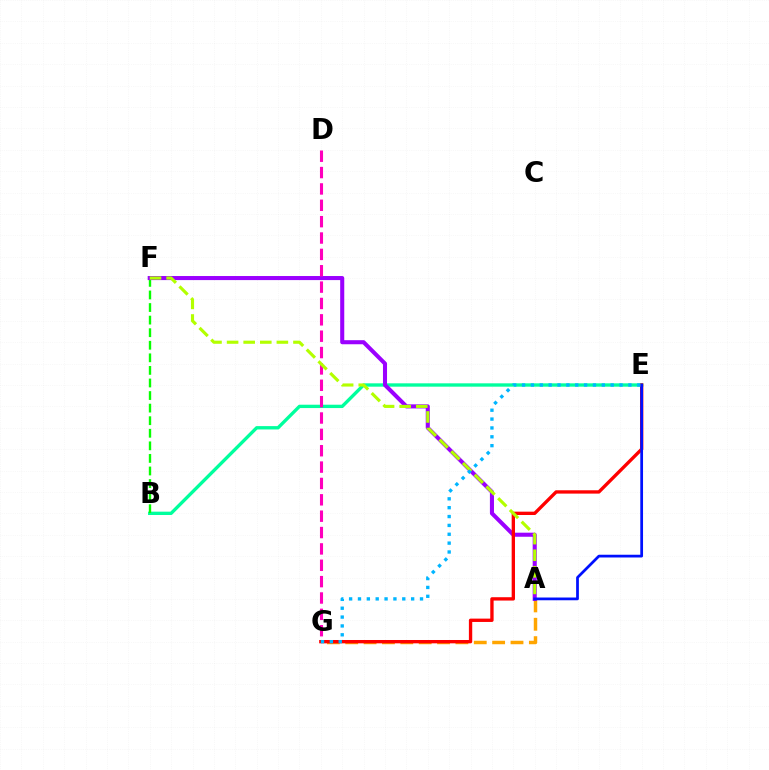{('B', 'E'): [{'color': '#00ff9d', 'line_style': 'solid', 'thickness': 2.41}], ('A', 'G'): [{'color': '#ffa500', 'line_style': 'dashed', 'thickness': 2.49}], ('B', 'F'): [{'color': '#08ff00', 'line_style': 'dashed', 'thickness': 1.71}], ('A', 'F'): [{'color': '#9b00ff', 'line_style': 'solid', 'thickness': 2.93}, {'color': '#b3ff00', 'line_style': 'dashed', 'thickness': 2.25}], ('D', 'G'): [{'color': '#ff00bd', 'line_style': 'dashed', 'thickness': 2.22}], ('E', 'G'): [{'color': '#ff0000', 'line_style': 'solid', 'thickness': 2.4}, {'color': '#00b5ff', 'line_style': 'dotted', 'thickness': 2.41}], ('A', 'E'): [{'color': '#0010ff', 'line_style': 'solid', 'thickness': 1.98}]}